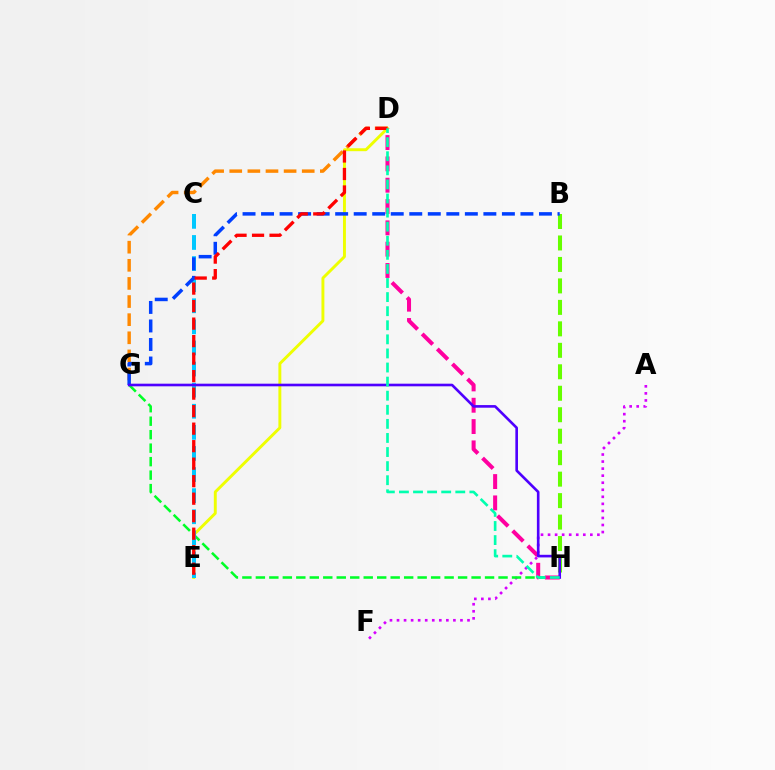{('D', 'E'): [{'color': '#eeff00', 'line_style': 'solid', 'thickness': 2.1}, {'color': '#ff0000', 'line_style': 'dashed', 'thickness': 2.38}], ('B', 'H'): [{'color': '#66ff00', 'line_style': 'dashed', 'thickness': 2.92}], ('A', 'F'): [{'color': '#d600ff', 'line_style': 'dotted', 'thickness': 1.92}], ('G', 'H'): [{'color': '#00ff27', 'line_style': 'dashed', 'thickness': 1.83}, {'color': '#4f00ff', 'line_style': 'solid', 'thickness': 1.89}], ('D', 'G'): [{'color': '#ff8800', 'line_style': 'dashed', 'thickness': 2.46}], ('D', 'H'): [{'color': '#ff00a0', 'line_style': 'dashed', 'thickness': 2.9}, {'color': '#00ffaf', 'line_style': 'dashed', 'thickness': 1.91}], ('C', 'E'): [{'color': '#00c7ff', 'line_style': 'dashed', 'thickness': 2.87}], ('B', 'G'): [{'color': '#003fff', 'line_style': 'dashed', 'thickness': 2.52}]}